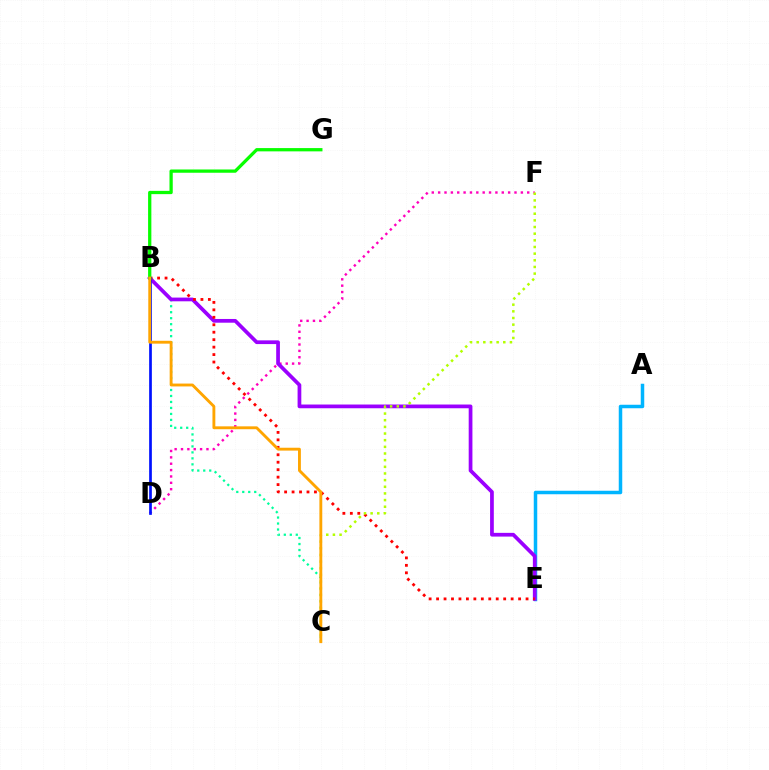{('B', 'C'): [{'color': '#00ff9d', 'line_style': 'dotted', 'thickness': 1.63}, {'color': '#ffa500', 'line_style': 'solid', 'thickness': 2.07}], ('A', 'E'): [{'color': '#00b5ff', 'line_style': 'solid', 'thickness': 2.51}], ('D', 'F'): [{'color': '#ff00bd', 'line_style': 'dotted', 'thickness': 1.73}], ('B', 'E'): [{'color': '#9b00ff', 'line_style': 'solid', 'thickness': 2.68}, {'color': '#ff0000', 'line_style': 'dotted', 'thickness': 2.03}], ('B', 'D'): [{'color': '#0010ff', 'line_style': 'solid', 'thickness': 1.95}], ('B', 'G'): [{'color': '#08ff00', 'line_style': 'solid', 'thickness': 2.35}], ('C', 'F'): [{'color': '#b3ff00', 'line_style': 'dotted', 'thickness': 1.81}]}